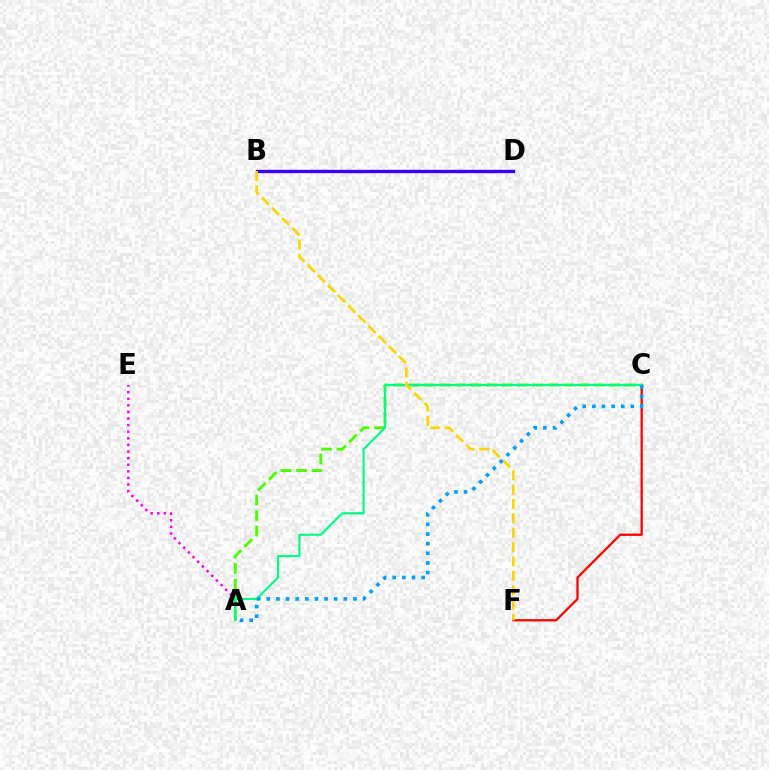{('C', 'F'): [{'color': '#ff0000', 'line_style': 'solid', 'thickness': 1.64}], ('A', 'E'): [{'color': '#ff00ed', 'line_style': 'dotted', 'thickness': 1.79}], ('A', 'C'): [{'color': '#4fff00', 'line_style': 'dashed', 'thickness': 2.1}, {'color': '#00ff86', 'line_style': 'solid', 'thickness': 1.58}, {'color': '#009eff', 'line_style': 'dotted', 'thickness': 2.62}], ('B', 'D'): [{'color': '#3700ff', 'line_style': 'solid', 'thickness': 2.42}], ('B', 'F'): [{'color': '#ffd500', 'line_style': 'dashed', 'thickness': 1.95}]}